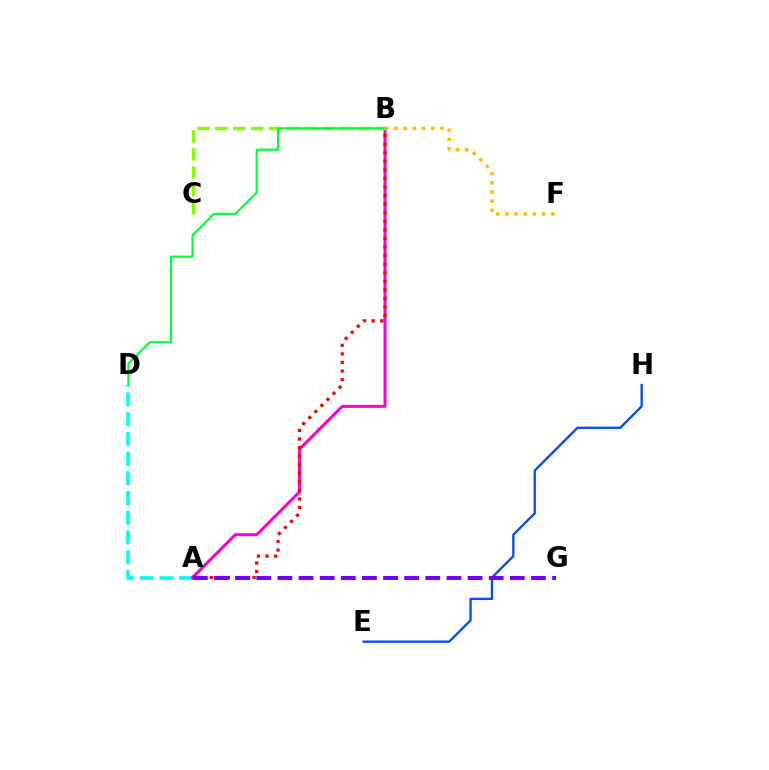{('E', 'H'): [{'color': '#004bff', 'line_style': 'solid', 'thickness': 1.67}], ('A', 'D'): [{'color': '#00fff6', 'line_style': 'dashed', 'thickness': 2.68}], ('A', 'B'): [{'color': '#ff00cf', 'line_style': 'solid', 'thickness': 2.17}, {'color': '#ff0000', 'line_style': 'dotted', 'thickness': 2.33}], ('B', 'C'): [{'color': '#84ff00', 'line_style': 'dashed', 'thickness': 2.44}], ('B', 'D'): [{'color': '#00ff39', 'line_style': 'solid', 'thickness': 1.53}], ('A', 'G'): [{'color': '#7200ff', 'line_style': 'dashed', 'thickness': 2.87}], ('B', 'F'): [{'color': '#ffbd00', 'line_style': 'dotted', 'thickness': 2.5}]}